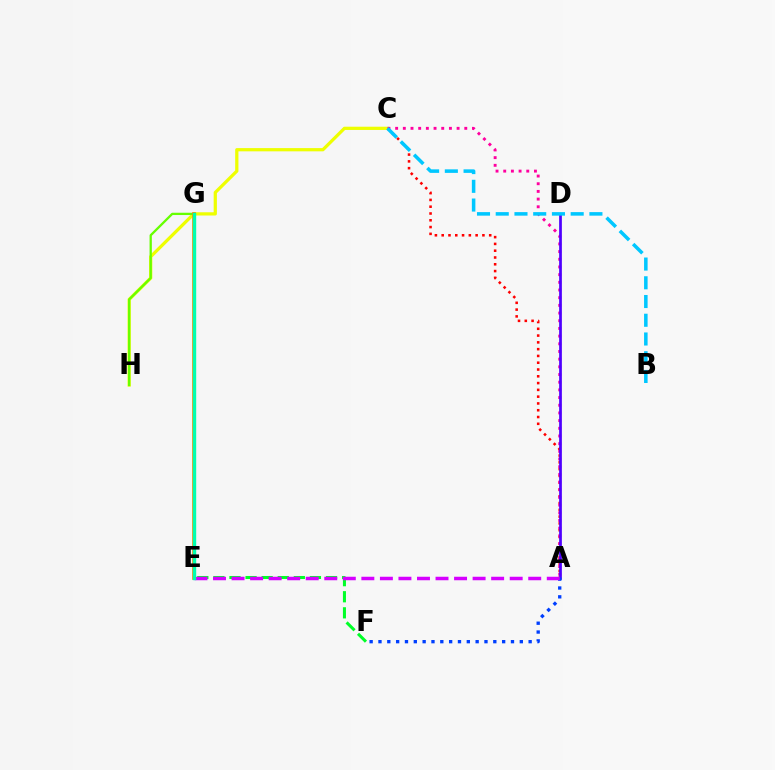{('A', 'C'): [{'color': '#ff0000', 'line_style': 'dotted', 'thickness': 1.84}, {'color': '#ff00a0', 'line_style': 'dotted', 'thickness': 2.09}], ('C', 'H'): [{'color': '#eeff00', 'line_style': 'solid', 'thickness': 2.33}], ('E', 'F'): [{'color': '#00ff27', 'line_style': 'dashed', 'thickness': 2.19}], ('G', 'H'): [{'color': '#66ff00', 'line_style': 'solid', 'thickness': 1.65}], ('A', 'D'): [{'color': '#4f00ff', 'line_style': 'solid', 'thickness': 1.96}], ('A', 'F'): [{'color': '#003fff', 'line_style': 'dotted', 'thickness': 2.4}], ('A', 'E'): [{'color': '#d600ff', 'line_style': 'dashed', 'thickness': 2.52}], ('E', 'G'): [{'color': '#ff8800', 'line_style': 'solid', 'thickness': 2.63}, {'color': '#00ffaf', 'line_style': 'solid', 'thickness': 2.44}], ('B', 'C'): [{'color': '#00c7ff', 'line_style': 'dashed', 'thickness': 2.55}]}